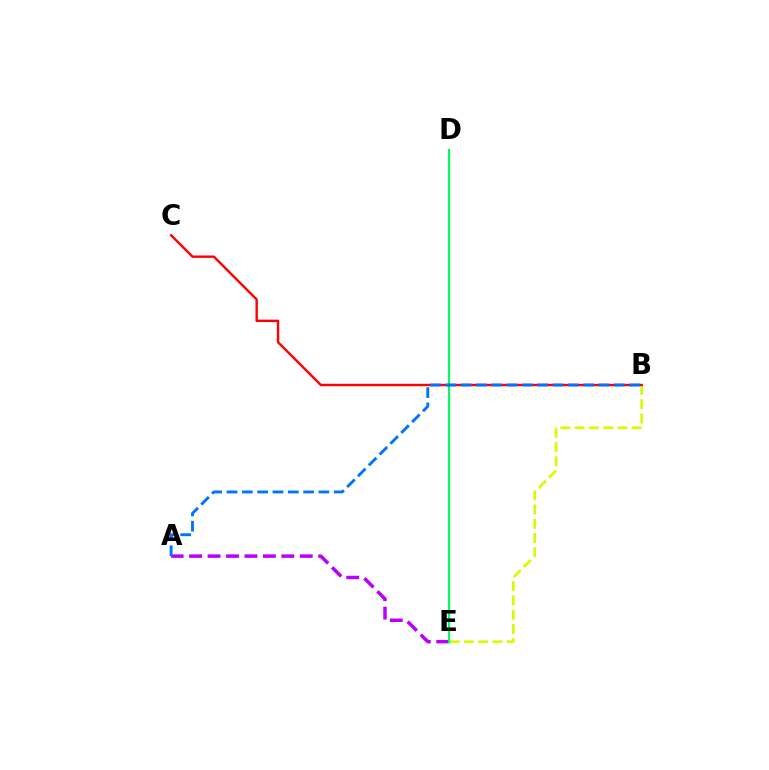{('B', 'E'): [{'color': '#d1ff00', 'line_style': 'dashed', 'thickness': 1.94}], ('A', 'E'): [{'color': '#b900ff', 'line_style': 'dashed', 'thickness': 2.51}], ('D', 'E'): [{'color': '#00ff5c', 'line_style': 'solid', 'thickness': 1.57}], ('B', 'C'): [{'color': '#ff0000', 'line_style': 'solid', 'thickness': 1.73}], ('A', 'B'): [{'color': '#0074ff', 'line_style': 'dashed', 'thickness': 2.08}]}